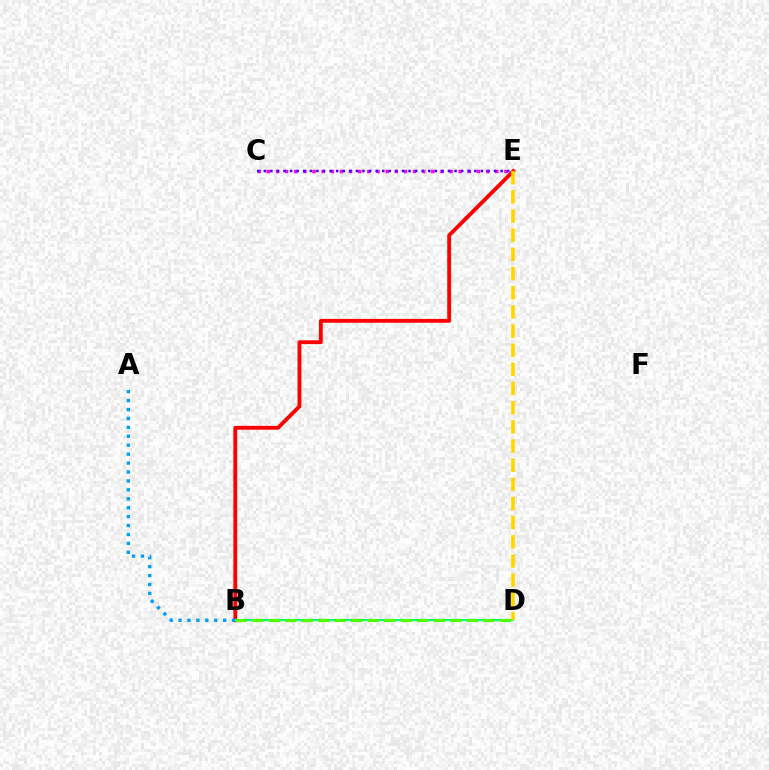{('B', 'E'): [{'color': '#ff0000', 'line_style': 'solid', 'thickness': 2.77}], ('B', 'D'): [{'color': '#00ff86', 'line_style': 'solid', 'thickness': 1.53}, {'color': '#4fff00', 'line_style': 'dashed', 'thickness': 2.24}], ('A', 'B'): [{'color': '#009eff', 'line_style': 'dotted', 'thickness': 2.43}], ('C', 'E'): [{'color': '#ff00ed', 'line_style': 'dotted', 'thickness': 2.48}, {'color': '#3700ff', 'line_style': 'dotted', 'thickness': 1.79}], ('D', 'E'): [{'color': '#ffd500', 'line_style': 'dashed', 'thickness': 2.6}]}